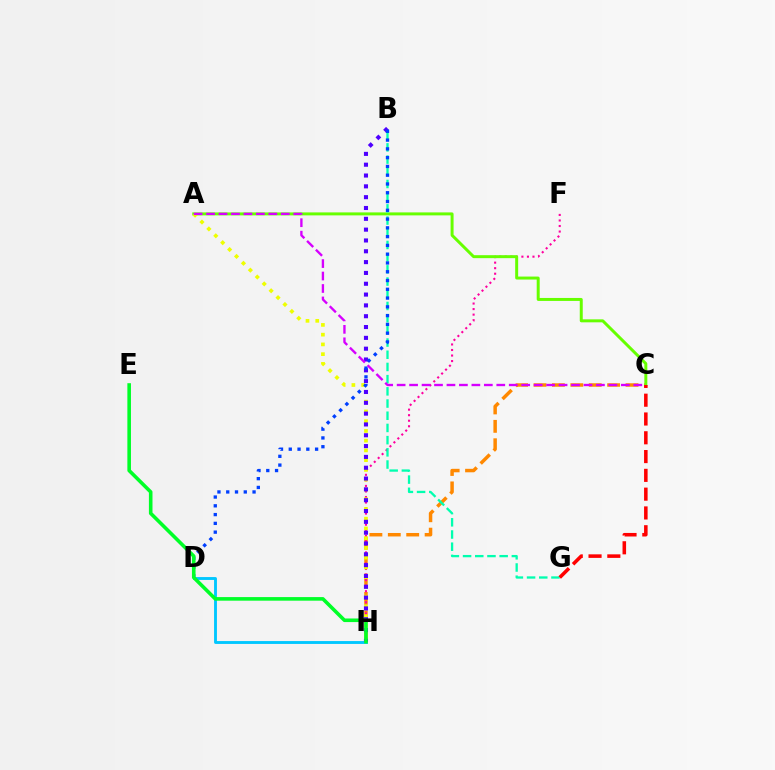{('D', 'H'): [{'color': '#00c7ff', 'line_style': 'solid', 'thickness': 2.07}], ('C', 'H'): [{'color': '#ff8800', 'line_style': 'dashed', 'thickness': 2.5}], ('F', 'H'): [{'color': '#ff00a0', 'line_style': 'dotted', 'thickness': 1.51}], ('A', 'C'): [{'color': '#66ff00', 'line_style': 'solid', 'thickness': 2.14}, {'color': '#d600ff', 'line_style': 'dashed', 'thickness': 1.69}], ('A', 'H'): [{'color': '#eeff00', 'line_style': 'dotted', 'thickness': 2.65}], ('B', 'G'): [{'color': '#00ffaf', 'line_style': 'dashed', 'thickness': 1.66}], ('B', 'H'): [{'color': '#4f00ff', 'line_style': 'dotted', 'thickness': 2.94}], ('B', 'D'): [{'color': '#003fff', 'line_style': 'dotted', 'thickness': 2.38}], ('C', 'G'): [{'color': '#ff0000', 'line_style': 'dashed', 'thickness': 2.55}], ('E', 'H'): [{'color': '#00ff27', 'line_style': 'solid', 'thickness': 2.59}]}